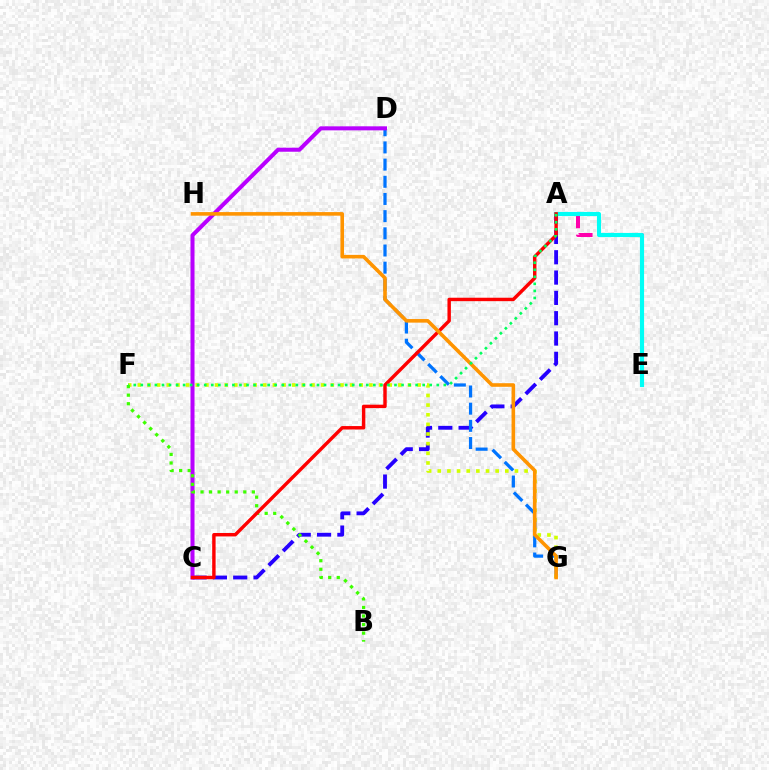{('A', 'C'): [{'color': '#2500ff', 'line_style': 'dashed', 'thickness': 2.76}, {'color': '#ff0000', 'line_style': 'solid', 'thickness': 2.46}], ('A', 'E'): [{'color': '#ff00ac', 'line_style': 'dashed', 'thickness': 2.9}, {'color': '#00fff6', 'line_style': 'solid', 'thickness': 2.97}], ('D', 'G'): [{'color': '#0074ff', 'line_style': 'dashed', 'thickness': 2.33}], ('F', 'G'): [{'color': '#d1ff00', 'line_style': 'dotted', 'thickness': 2.62}], ('C', 'D'): [{'color': '#b900ff', 'line_style': 'solid', 'thickness': 2.9}], ('B', 'F'): [{'color': '#3dff00', 'line_style': 'dotted', 'thickness': 2.32}], ('G', 'H'): [{'color': '#ff9400', 'line_style': 'solid', 'thickness': 2.59}], ('A', 'F'): [{'color': '#00ff5c', 'line_style': 'dotted', 'thickness': 1.91}]}